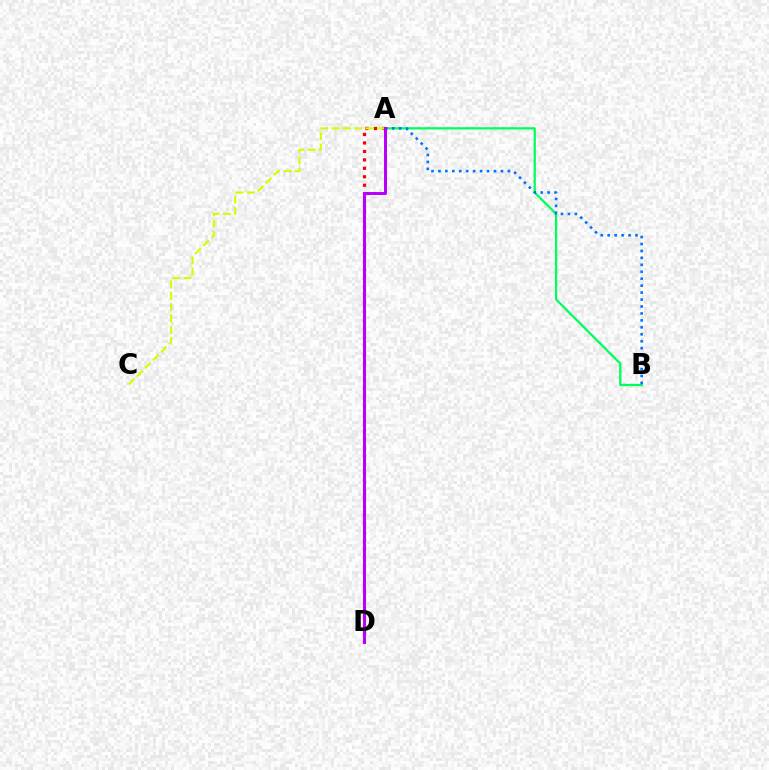{('A', 'D'): [{'color': '#ff0000', 'line_style': 'dotted', 'thickness': 2.3}, {'color': '#b900ff', 'line_style': 'solid', 'thickness': 2.16}], ('A', 'B'): [{'color': '#00ff5c', 'line_style': 'solid', 'thickness': 1.63}, {'color': '#0074ff', 'line_style': 'dotted', 'thickness': 1.89}], ('A', 'C'): [{'color': '#d1ff00', 'line_style': 'dashed', 'thickness': 1.54}]}